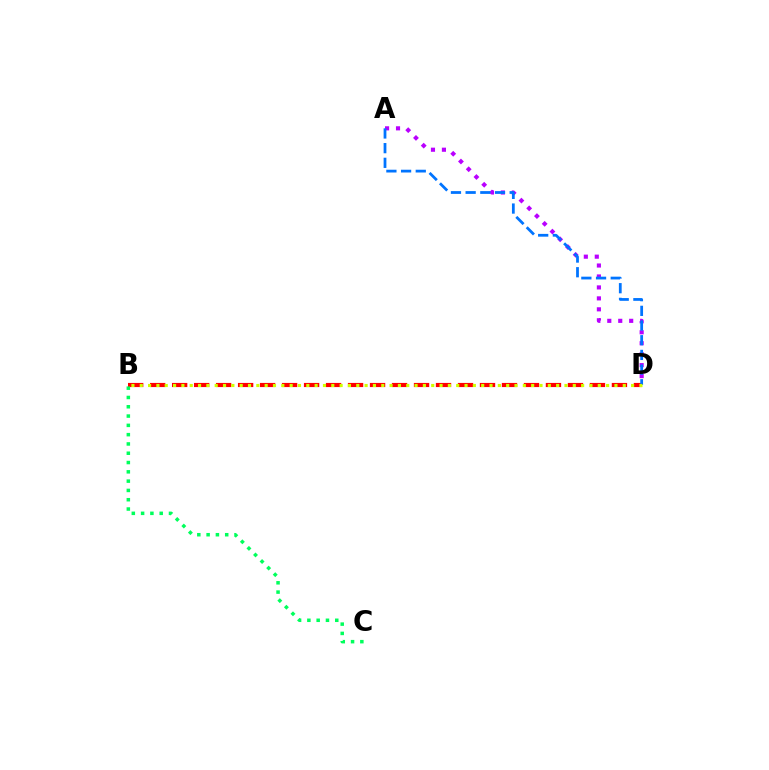{('A', 'D'): [{'color': '#b900ff', 'line_style': 'dotted', 'thickness': 2.98}, {'color': '#0074ff', 'line_style': 'dashed', 'thickness': 1.99}], ('B', 'D'): [{'color': '#ff0000', 'line_style': 'dashed', 'thickness': 2.99}, {'color': '#d1ff00', 'line_style': 'dotted', 'thickness': 2.26}], ('B', 'C'): [{'color': '#00ff5c', 'line_style': 'dotted', 'thickness': 2.53}]}